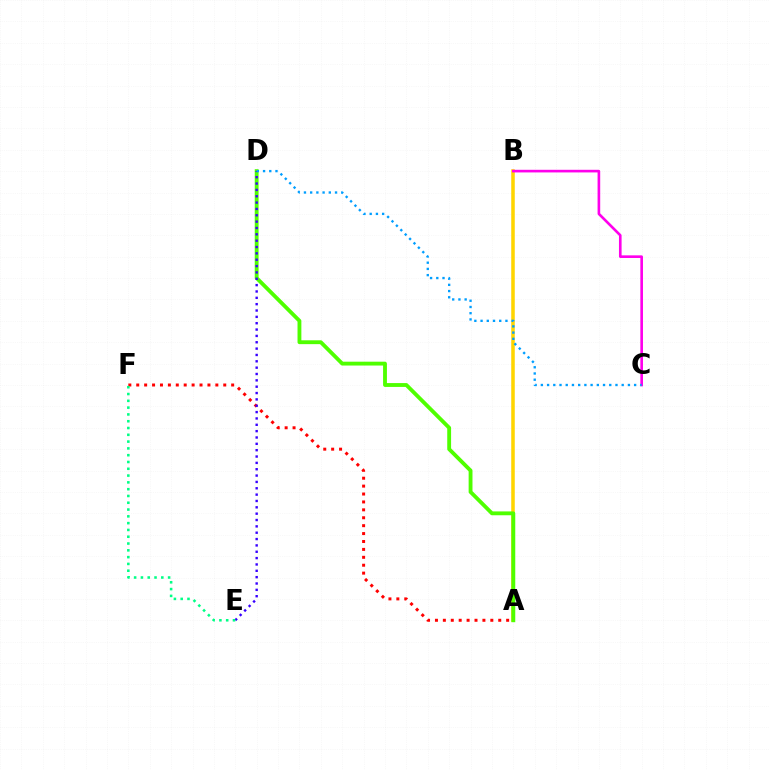{('A', 'B'): [{'color': '#ffd500', 'line_style': 'solid', 'thickness': 2.55}], ('B', 'C'): [{'color': '#ff00ed', 'line_style': 'solid', 'thickness': 1.9}], ('A', 'F'): [{'color': '#ff0000', 'line_style': 'dotted', 'thickness': 2.15}], ('A', 'D'): [{'color': '#4fff00', 'line_style': 'solid', 'thickness': 2.77}], ('D', 'E'): [{'color': '#3700ff', 'line_style': 'dotted', 'thickness': 1.72}], ('E', 'F'): [{'color': '#00ff86', 'line_style': 'dotted', 'thickness': 1.85}], ('C', 'D'): [{'color': '#009eff', 'line_style': 'dotted', 'thickness': 1.69}]}